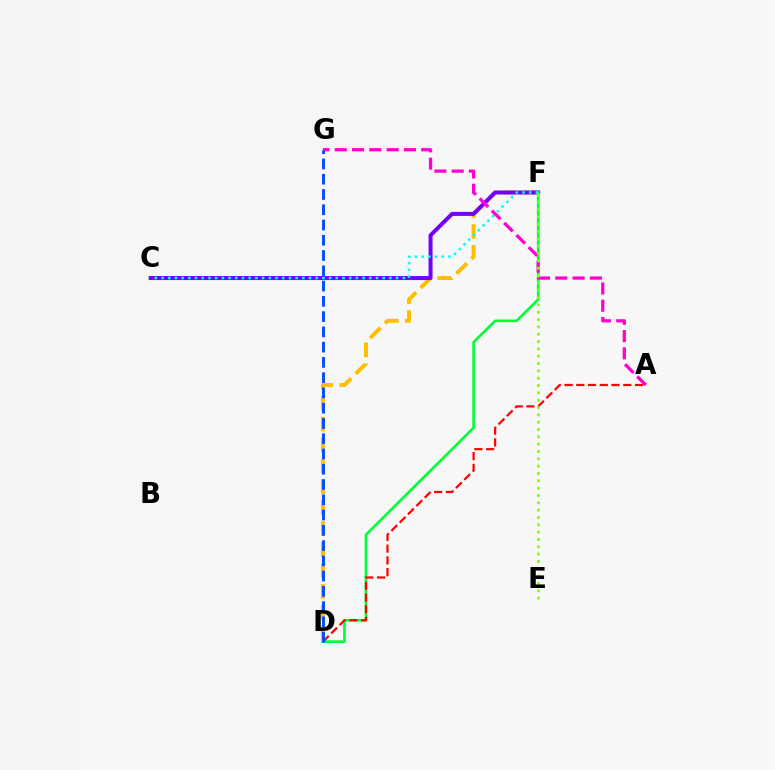{('D', 'F'): [{'color': '#ffbd00', 'line_style': 'dashed', 'thickness': 2.84}, {'color': '#00ff39', 'line_style': 'solid', 'thickness': 1.9}], ('C', 'F'): [{'color': '#7200ff', 'line_style': 'solid', 'thickness': 2.88}, {'color': '#00fff6', 'line_style': 'dotted', 'thickness': 1.82}], ('A', 'G'): [{'color': '#ff00cf', 'line_style': 'dashed', 'thickness': 2.35}], ('A', 'D'): [{'color': '#ff0000', 'line_style': 'dashed', 'thickness': 1.6}], ('D', 'G'): [{'color': '#004bff', 'line_style': 'dashed', 'thickness': 2.07}], ('E', 'F'): [{'color': '#84ff00', 'line_style': 'dotted', 'thickness': 1.99}]}